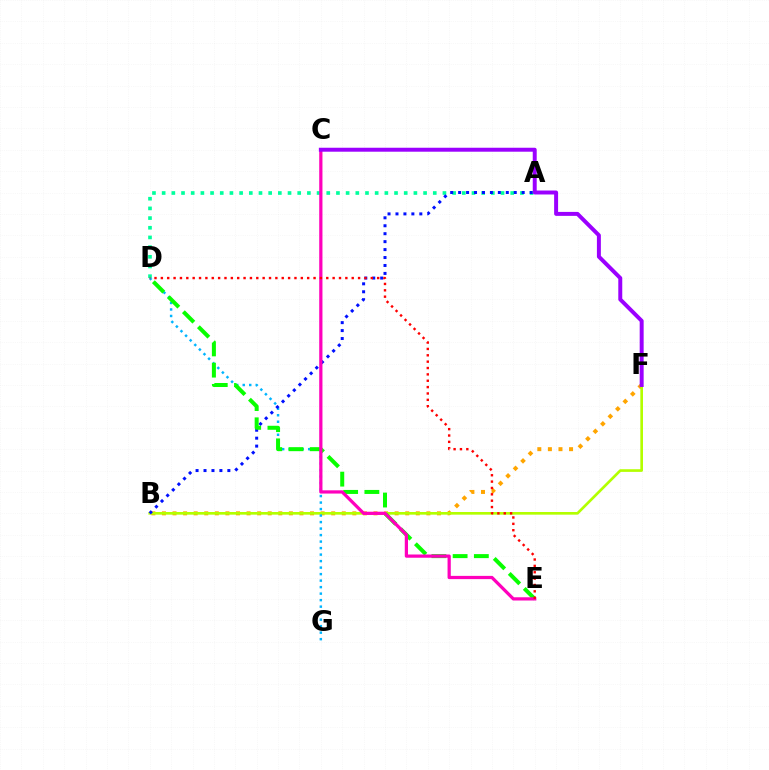{('A', 'D'): [{'color': '#00ff9d', 'line_style': 'dotted', 'thickness': 2.63}], ('B', 'F'): [{'color': '#ffa500', 'line_style': 'dotted', 'thickness': 2.87}, {'color': '#b3ff00', 'line_style': 'solid', 'thickness': 1.91}], ('D', 'G'): [{'color': '#00b5ff', 'line_style': 'dotted', 'thickness': 1.77}], ('A', 'B'): [{'color': '#0010ff', 'line_style': 'dotted', 'thickness': 2.16}], ('D', 'E'): [{'color': '#08ff00', 'line_style': 'dashed', 'thickness': 2.88}, {'color': '#ff0000', 'line_style': 'dotted', 'thickness': 1.73}], ('C', 'E'): [{'color': '#ff00bd', 'line_style': 'solid', 'thickness': 2.33}], ('C', 'F'): [{'color': '#9b00ff', 'line_style': 'solid', 'thickness': 2.85}]}